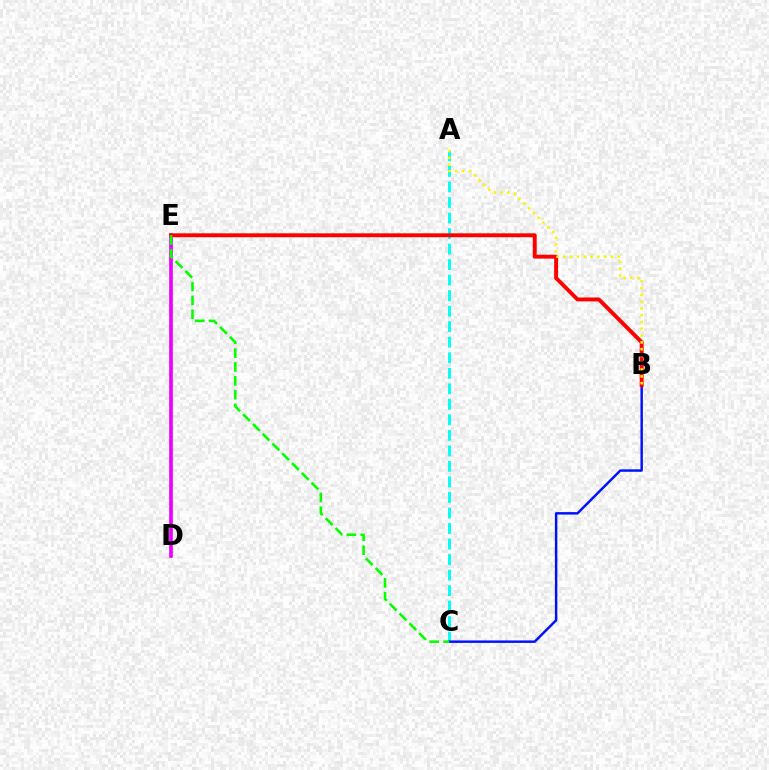{('A', 'C'): [{'color': '#00fff6', 'line_style': 'dashed', 'thickness': 2.11}], ('D', 'E'): [{'color': '#ee00ff', 'line_style': 'solid', 'thickness': 2.65}], ('B', 'C'): [{'color': '#0010ff', 'line_style': 'solid', 'thickness': 1.76}], ('B', 'E'): [{'color': '#ff0000', 'line_style': 'solid', 'thickness': 2.82}], ('C', 'E'): [{'color': '#08ff00', 'line_style': 'dashed', 'thickness': 1.88}], ('A', 'B'): [{'color': '#fcf500', 'line_style': 'dotted', 'thickness': 1.84}]}